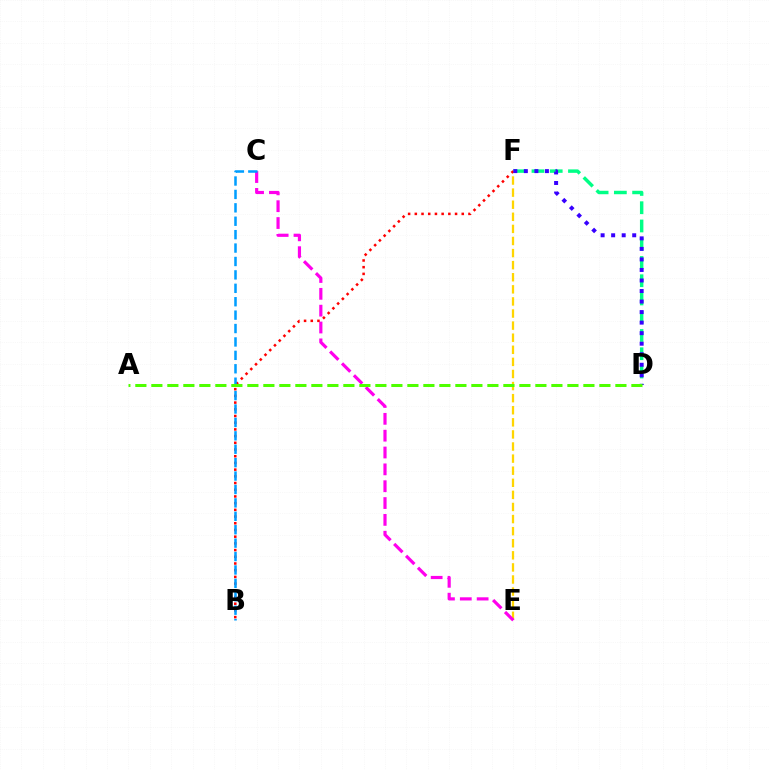{('D', 'F'): [{'color': '#00ff86', 'line_style': 'dashed', 'thickness': 2.48}, {'color': '#3700ff', 'line_style': 'dotted', 'thickness': 2.86}], ('E', 'F'): [{'color': '#ffd500', 'line_style': 'dashed', 'thickness': 1.64}], ('C', 'E'): [{'color': '#ff00ed', 'line_style': 'dashed', 'thickness': 2.29}], ('B', 'F'): [{'color': '#ff0000', 'line_style': 'dotted', 'thickness': 1.82}], ('B', 'C'): [{'color': '#009eff', 'line_style': 'dashed', 'thickness': 1.82}], ('A', 'D'): [{'color': '#4fff00', 'line_style': 'dashed', 'thickness': 2.17}]}